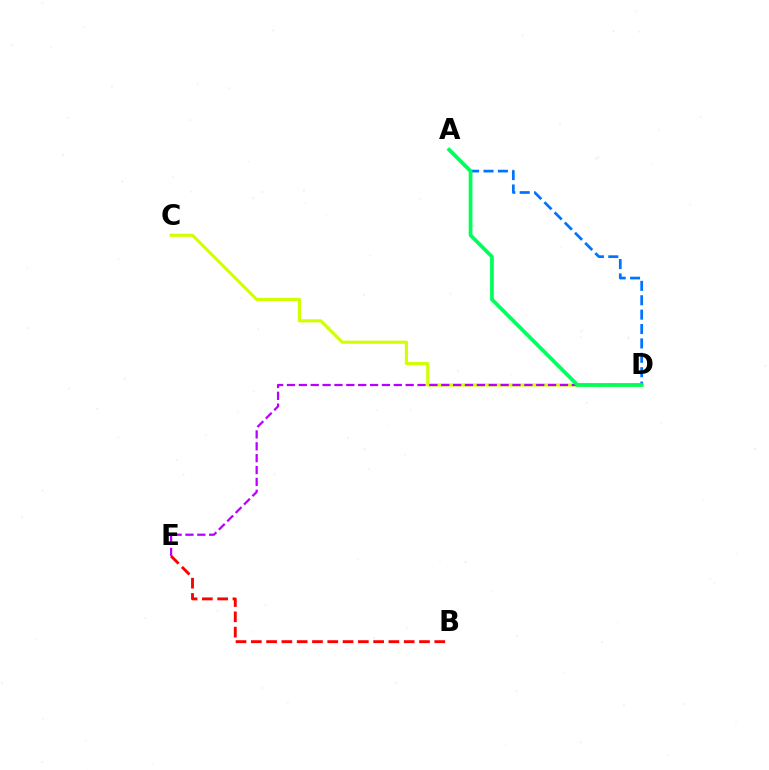{('C', 'D'): [{'color': '#d1ff00', 'line_style': 'solid', 'thickness': 2.24}], ('D', 'E'): [{'color': '#b900ff', 'line_style': 'dashed', 'thickness': 1.61}], ('A', 'D'): [{'color': '#0074ff', 'line_style': 'dashed', 'thickness': 1.96}, {'color': '#00ff5c', 'line_style': 'solid', 'thickness': 2.69}], ('B', 'E'): [{'color': '#ff0000', 'line_style': 'dashed', 'thickness': 2.08}]}